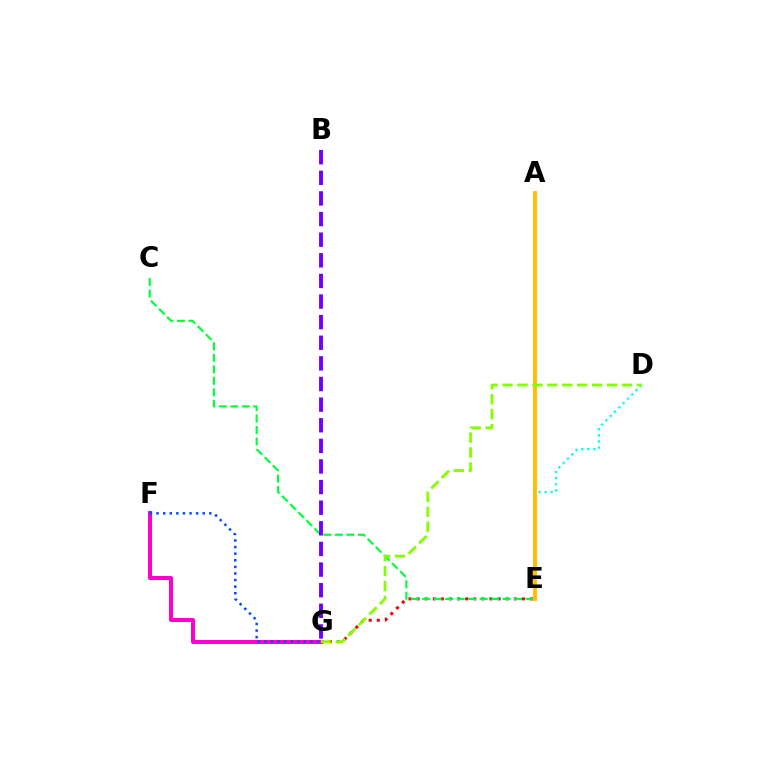{('E', 'G'): [{'color': '#ff0000', 'line_style': 'dotted', 'thickness': 2.2}], ('D', 'E'): [{'color': '#00fff6', 'line_style': 'dotted', 'thickness': 1.65}], ('F', 'G'): [{'color': '#ff00cf', 'line_style': 'solid', 'thickness': 2.87}, {'color': '#004bff', 'line_style': 'dotted', 'thickness': 1.79}], ('C', 'E'): [{'color': '#00ff39', 'line_style': 'dashed', 'thickness': 1.56}], ('A', 'E'): [{'color': '#ffbd00', 'line_style': 'solid', 'thickness': 2.75}], ('D', 'G'): [{'color': '#84ff00', 'line_style': 'dashed', 'thickness': 2.03}], ('B', 'G'): [{'color': '#7200ff', 'line_style': 'dashed', 'thickness': 2.8}]}